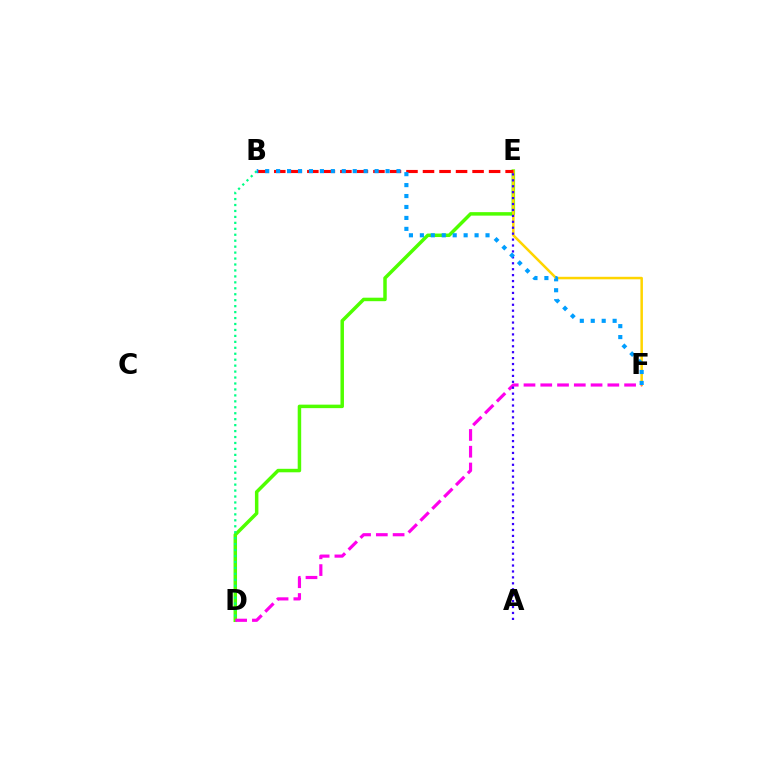{('D', 'E'): [{'color': '#4fff00', 'line_style': 'solid', 'thickness': 2.51}], ('E', 'F'): [{'color': '#ffd500', 'line_style': 'solid', 'thickness': 1.81}], ('B', 'E'): [{'color': '#ff0000', 'line_style': 'dashed', 'thickness': 2.24}], ('D', 'F'): [{'color': '#ff00ed', 'line_style': 'dashed', 'thickness': 2.28}], ('B', 'D'): [{'color': '#00ff86', 'line_style': 'dotted', 'thickness': 1.62}], ('A', 'E'): [{'color': '#3700ff', 'line_style': 'dotted', 'thickness': 1.61}], ('B', 'F'): [{'color': '#009eff', 'line_style': 'dotted', 'thickness': 2.97}]}